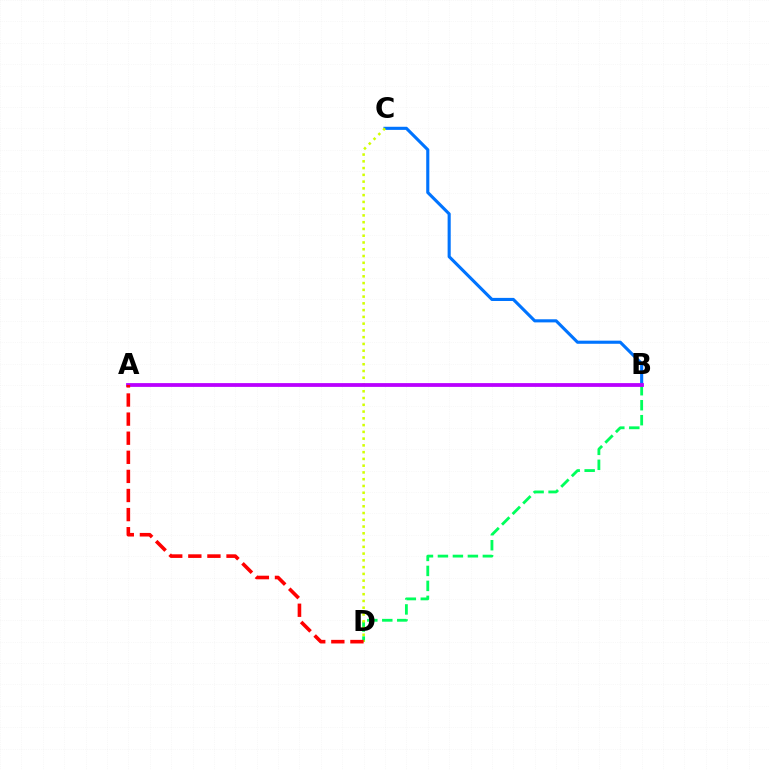{('B', 'D'): [{'color': '#00ff5c', 'line_style': 'dashed', 'thickness': 2.03}], ('B', 'C'): [{'color': '#0074ff', 'line_style': 'solid', 'thickness': 2.24}], ('C', 'D'): [{'color': '#d1ff00', 'line_style': 'dotted', 'thickness': 1.84}], ('A', 'B'): [{'color': '#b900ff', 'line_style': 'solid', 'thickness': 2.72}], ('A', 'D'): [{'color': '#ff0000', 'line_style': 'dashed', 'thickness': 2.59}]}